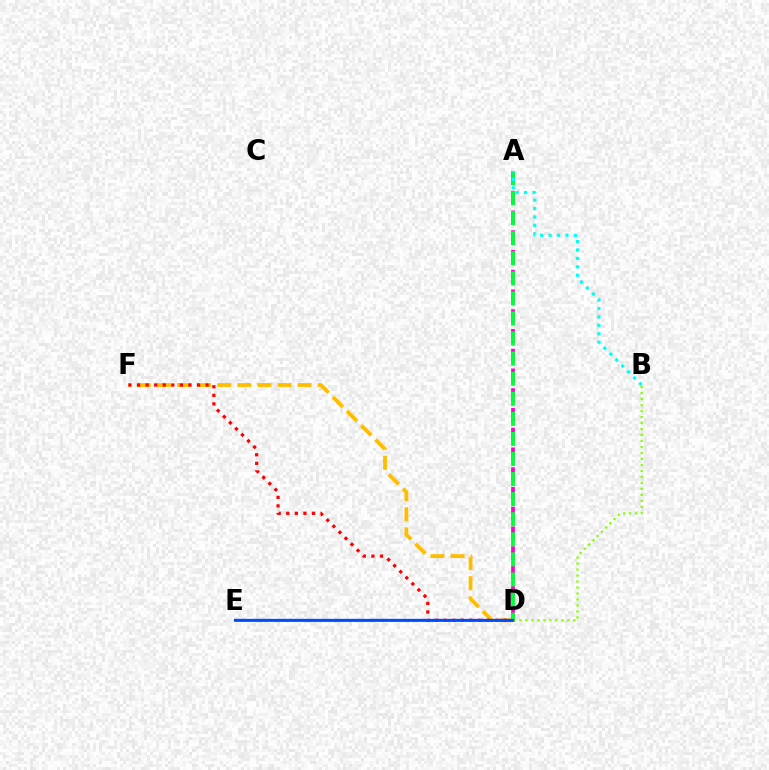{('D', 'F'): [{'color': '#ffbd00', 'line_style': 'dashed', 'thickness': 2.73}, {'color': '#ff0000', 'line_style': 'dotted', 'thickness': 2.33}], ('D', 'E'): [{'color': '#7200ff', 'line_style': 'solid', 'thickness': 1.9}, {'color': '#004bff', 'line_style': 'solid', 'thickness': 1.66}], ('A', 'D'): [{'color': '#ff00cf', 'line_style': 'dashed', 'thickness': 2.68}, {'color': '#00ff39', 'line_style': 'dashed', 'thickness': 2.73}], ('B', 'D'): [{'color': '#84ff00', 'line_style': 'dotted', 'thickness': 1.63}], ('A', 'B'): [{'color': '#00fff6', 'line_style': 'dotted', 'thickness': 2.29}]}